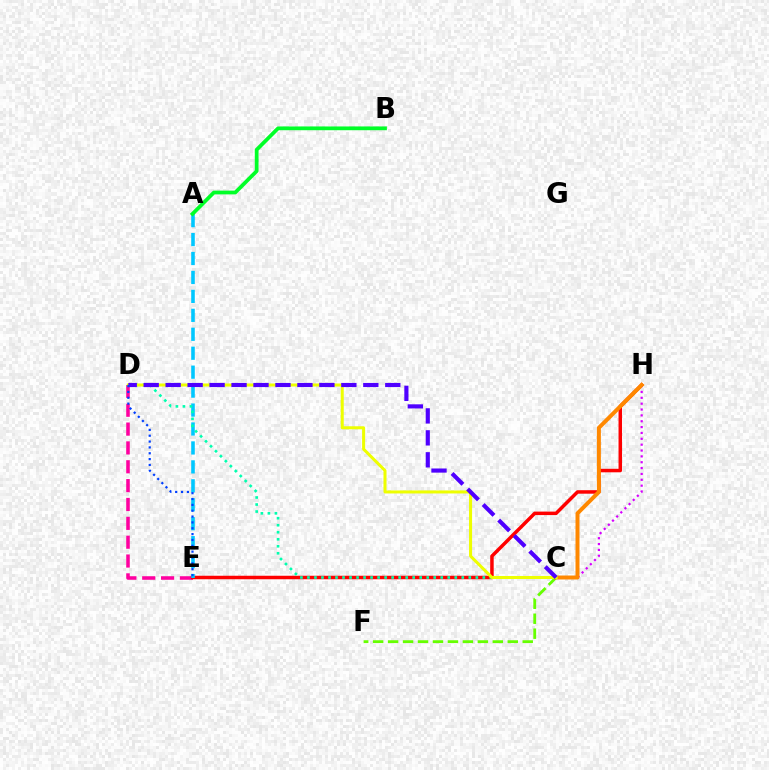{('D', 'E'): [{'color': '#ff00a0', 'line_style': 'dashed', 'thickness': 2.56}, {'color': '#003fff', 'line_style': 'dotted', 'thickness': 1.59}], ('C', 'F'): [{'color': '#66ff00', 'line_style': 'dashed', 'thickness': 2.03}], ('E', 'H'): [{'color': '#d600ff', 'line_style': 'dotted', 'thickness': 1.59}, {'color': '#ff0000', 'line_style': 'solid', 'thickness': 2.51}], ('C', 'H'): [{'color': '#ff8800', 'line_style': 'solid', 'thickness': 2.87}], ('A', 'E'): [{'color': '#00c7ff', 'line_style': 'dashed', 'thickness': 2.57}], ('C', 'D'): [{'color': '#00ffaf', 'line_style': 'dotted', 'thickness': 1.91}, {'color': '#eeff00', 'line_style': 'solid', 'thickness': 2.18}, {'color': '#4f00ff', 'line_style': 'dashed', 'thickness': 2.98}], ('A', 'B'): [{'color': '#00ff27', 'line_style': 'solid', 'thickness': 2.71}]}